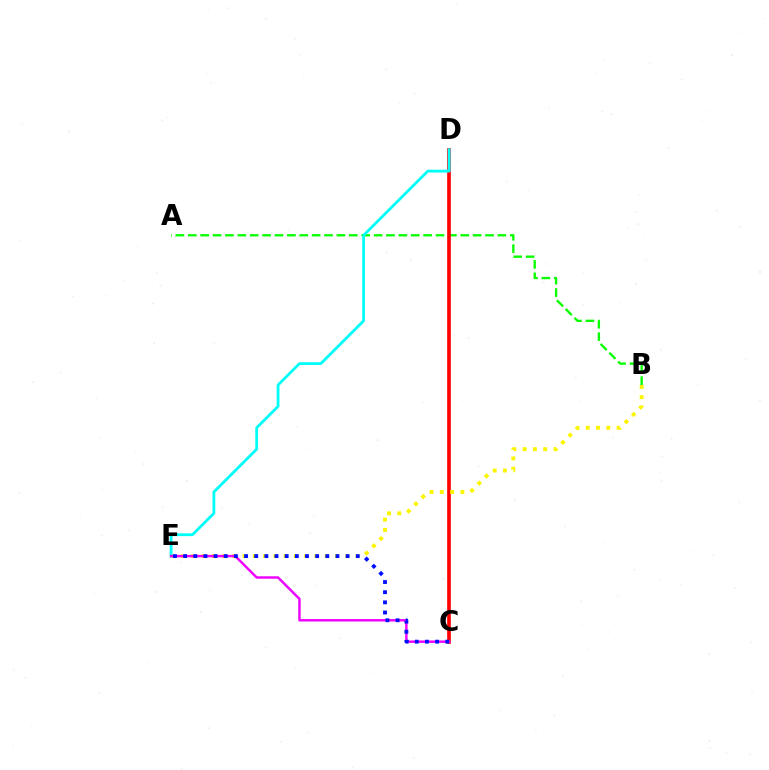{('A', 'B'): [{'color': '#08ff00', 'line_style': 'dashed', 'thickness': 1.68}], ('C', 'D'): [{'color': '#ff0000', 'line_style': 'solid', 'thickness': 2.63}], ('B', 'E'): [{'color': '#fcf500', 'line_style': 'dotted', 'thickness': 2.79}], ('D', 'E'): [{'color': '#00fff6', 'line_style': 'solid', 'thickness': 2.01}], ('C', 'E'): [{'color': '#ee00ff', 'line_style': 'solid', 'thickness': 1.76}, {'color': '#0010ff', 'line_style': 'dotted', 'thickness': 2.76}]}